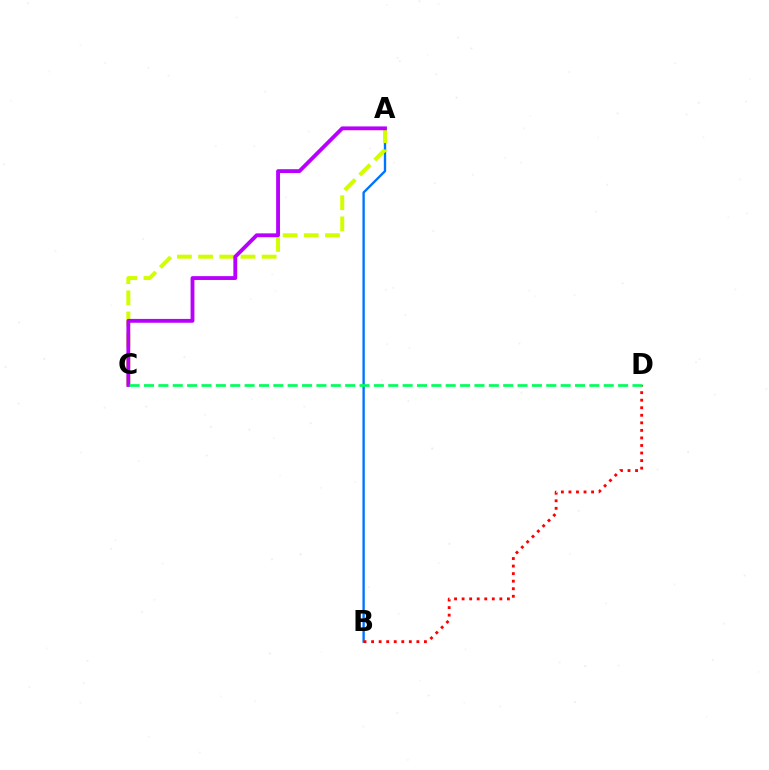{('A', 'B'): [{'color': '#0074ff', 'line_style': 'solid', 'thickness': 1.7}], ('A', 'C'): [{'color': '#d1ff00', 'line_style': 'dashed', 'thickness': 2.88}, {'color': '#b900ff', 'line_style': 'solid', 'thickness': 2.76}], ('B', 'D'): [{'color': '#ff0000', 'line_style': 'dotted', 'thickness': 2.05}], ('C', 'D'): [{'color': '#00ff5c', 'line_style': 'dashed', 'thickness': 1.95}]}